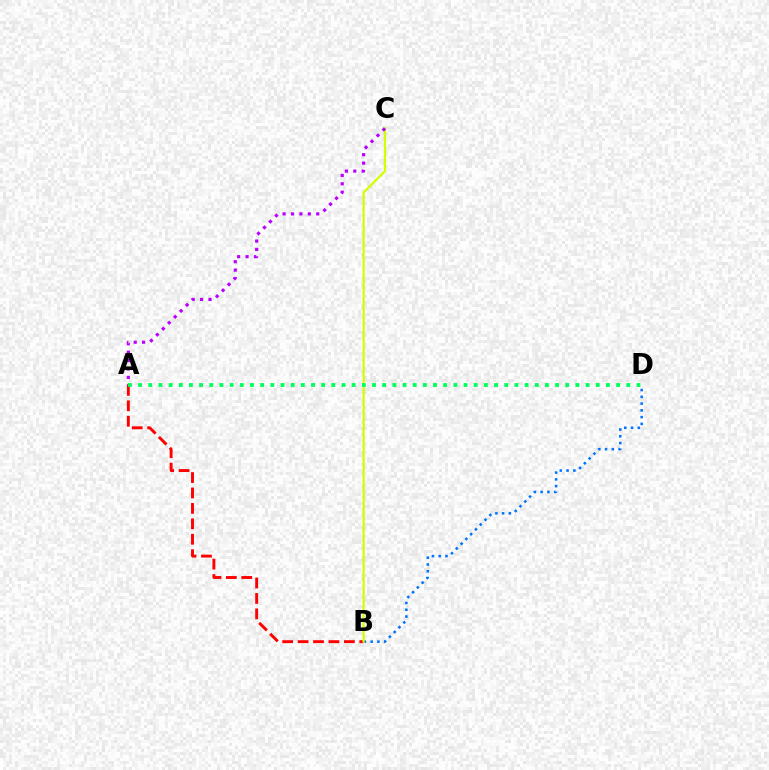{('B', 'D'): [{'color': '#0074ff', 'line_style': 'dotted', 'thickness': 1.84}], ('A', 'B'): [{'color': '#ff0000', 'line_style': 'dashed', 'thickness': 2.1}], ('B', 'C'): [{'color': '#d1ff00', 'line_style': 'solid', 'thickness': 1.59}], ('A', 'C'): [{'color': '#b900ff', 'line_style': 'dotted', 'thickness': 2.29}], ('A', 'D'): [{'color': '#00ff5c', 'line_style': 'dotted', 'thickness': 2.76}]}